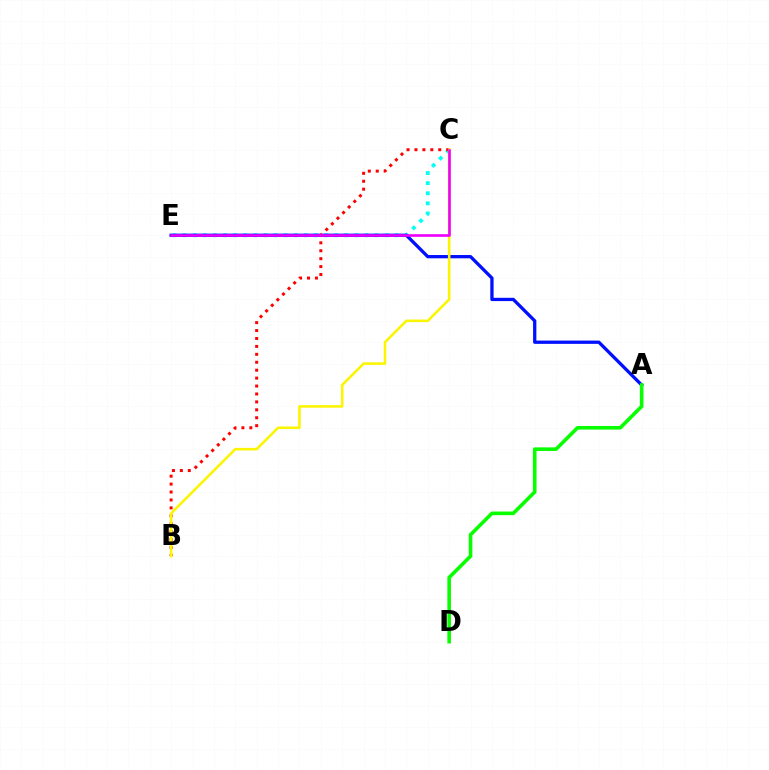{('C', 'E'): [{'color': '#00fff6', 'line_style': 'dotted', 'thickness': 2.74}, {'color': '#ee00ff', 'line_style': 'solid', 'thickness': 1.89}], ('A', 'E'): [{'color': '#0010ff', 'line_style': 'solid', 'thickness': 2.36}], ('B', 'C'): [{'color': '#ff0000', 'line_style': 'dotted', 'thickness': 2.15}, {'color': '#fcf500', 'line_style': 'solid', 'thickness': 1.85}], ('A', 'D'): [{'color': '#08ff00', 'line_style': 'solid', 'thickness': 2.59}]}